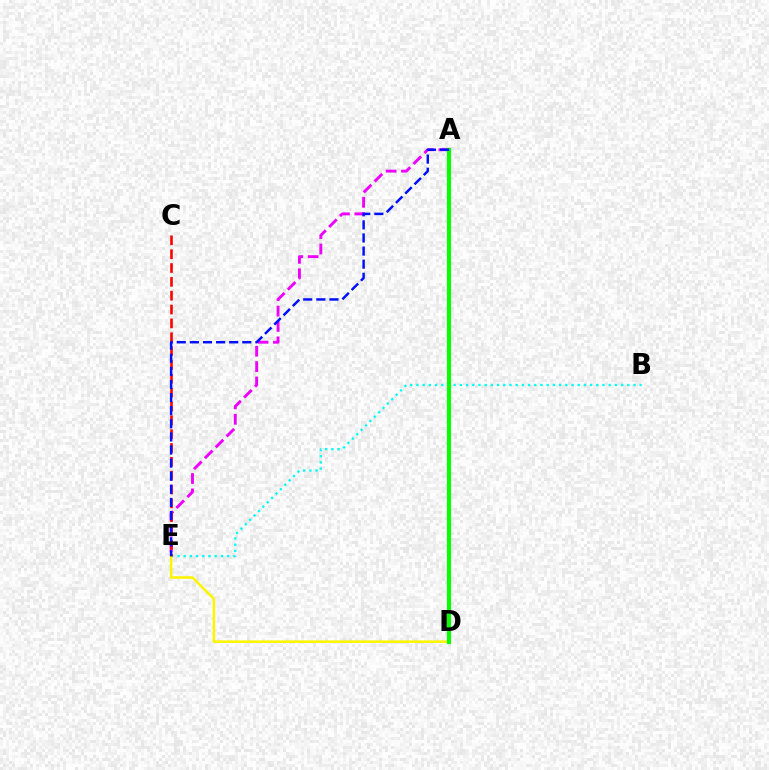{('A', 'E'): [{'color': '#ee00ff', 'line_style': 'dashed', 'thickness': 2.09}, {'color': '#0010ff', 'line_style': 'dashed', 'thickness': 1.78}], ('B', 'E'): [{'color': '#00fff6', 'line_style': 'dotted', 'thickness': 1.69}], ('D', 'E'): [{'color': '#fcf500', 'line_style': 'solid', 'thickness': 1.84}], ('C', 'E'): [{'color': '#ff0000', 'line_style': 'dashed', 'thickness': 1.88}], ('A', 'D'): [{'color': '#08ff00', 'line_style': 'solid', 'thickness': 2.99}]}